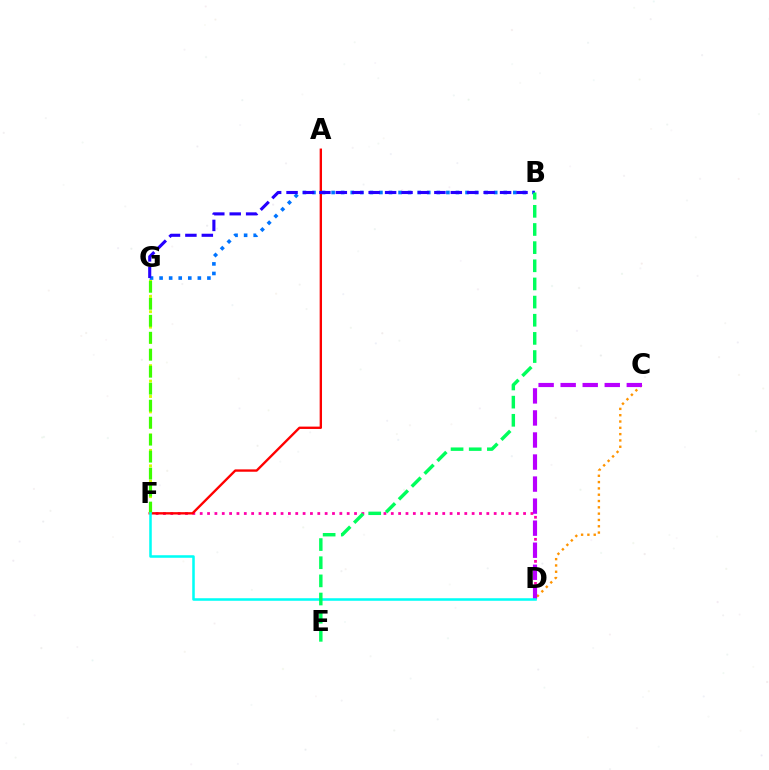{('F', 'G'): [{'color': '#d1ff00', 'line_style': 'dotted', 'thickness': 2.09}, {'color': '#3dff00', 'line_style': 'dashed', 'thickness': 2.31}], ('D', 'F'): [{'color': '#ff00ac', 'line_style': 'dotted', 'thickness': 2.0}, {'color': '#00fff6', 'line_style': 'solid', 'thickness': 1.84}], ('B', 'G'): [{'color': '#0074ff', 'line_style': 'dotted', 'thickness': 2.6}, {'color': '#2500ff', 'line_style': 'dashed', 'thickness': 2.23}], ('A', 'F'): [{'color': '#ff0000', 'line_style': 'solid', 'thickness': 1.7}], ('C', 'D'): [{'color': '#ff9400', 'line_style': 'dotted', 'thickness': 1.71}, {'color': '#b900ff', 'line_style': 'dashed', 'thickness': 2.99}], ('B', 'E'): [{'color': '#00ff5c', 'line_style': 'dashed', 'thickness': 2.47}]}